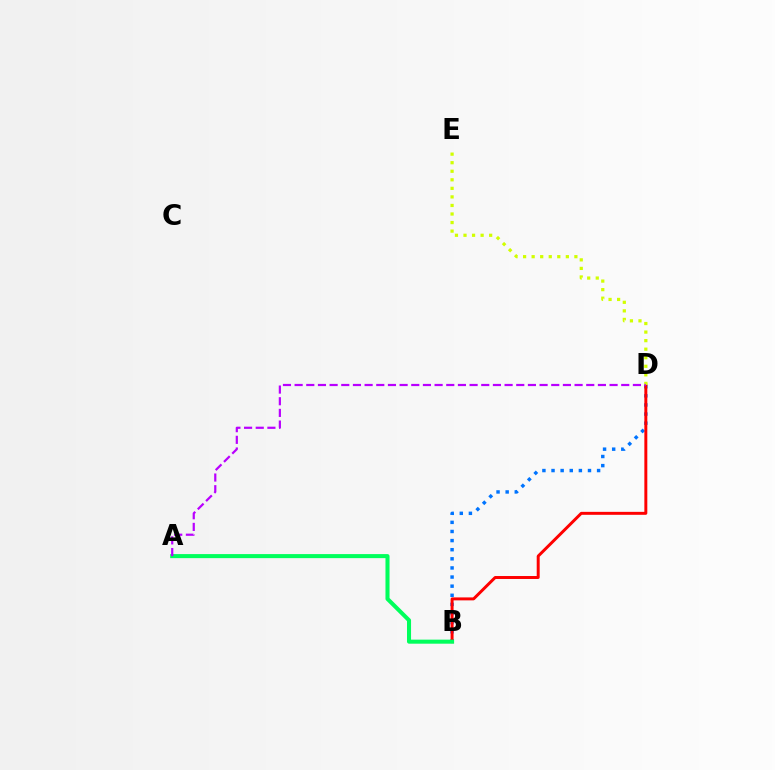{('B', 'D'): [{'color': '#0074ff', 'line_style': 'dotted', 'thickness': 2.48}, {'color': '#ff0000', 'line_style': 'solid', 'thickness': 2.13}], ('D', 'E'): [{'color': '#d1ff00', 'line_style': 'dotted', 'thickness': 2.32}], ('A', 'B'): [{'color': '#00ff5c', 'line_style': 'solid', 'thickness': 2.91}], ('A', 'D'): [{'color': '#b900ff', 'line_style': 'dashed', 'thickness': 1.58}]}